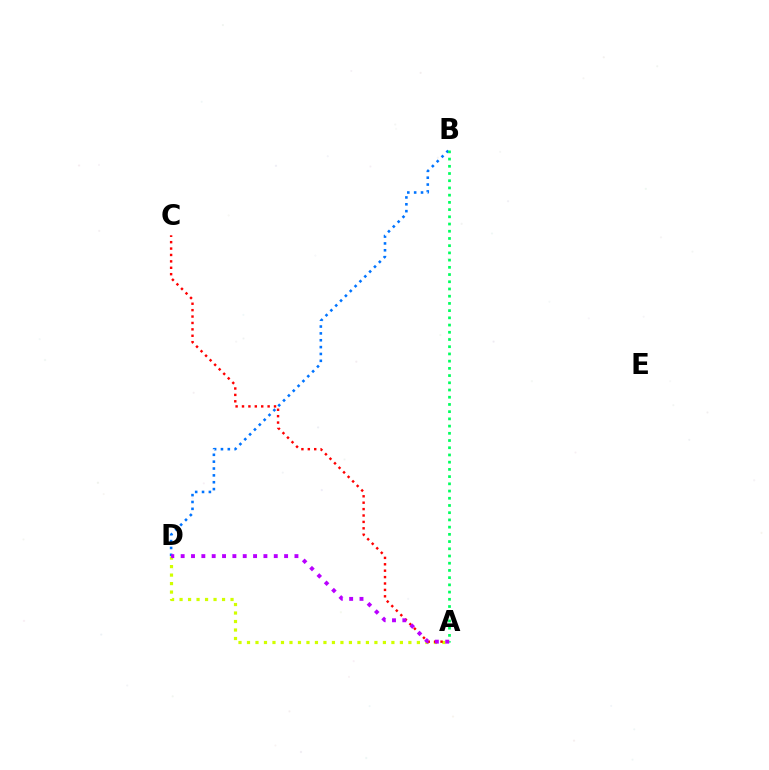{('A', 'D'): [{'color': '#d1ff00', 'line_style': 'dotted', 'thickness': 2.31}, {'color': '#b900ff', 'line_style': 'dotted', 'thickness': 2.81}], ('A', 'C'): [{'color': '#ff0000', 'line_style': 'dotted', 'thickness': 1.74}], ('B', 'D'): [{'color': '#0074ff', 'line_style': 'dotted', 'thickness': 1.86}], ('A', 'B'): [{'color': '#00ff5c', 'line_style': 'dotted', 'thickness': 1.96}]}